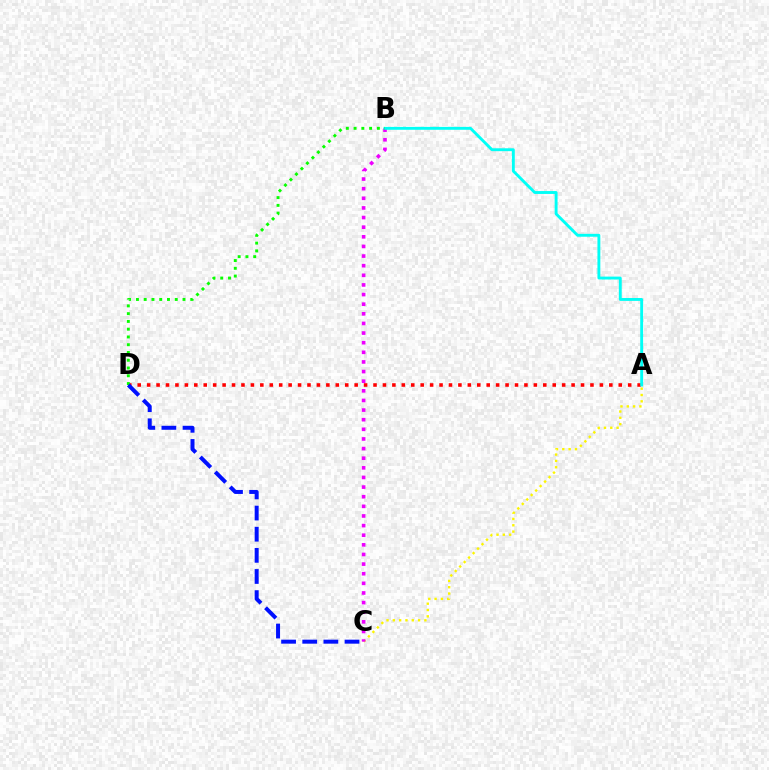{('A', 'D'): [{'color': '#ff0000', 'line_style': 'dotted', 'thickness': 2.56}], ('A', 'C'): [{'color': '#fcf500', 'line_style': 'dotted', 'thickness': 1.72}], ('B', 'C'): [{'color': '#ee00ff', 'line_style': 'dotted', 'thickness': 2.62}], ('A', 'B'): [{'color': '#00fff6', 'line_style': 'solid', 'thickness': 2.08}], ('B', 'D'): [{'color': '#08ff00', 'line_style': 'dotted', 'thickness': 2.11}], ('C', 'D'): [{'color': '#0010ff', 'line_style': 'dashed', 'thickness': 2.87}]}